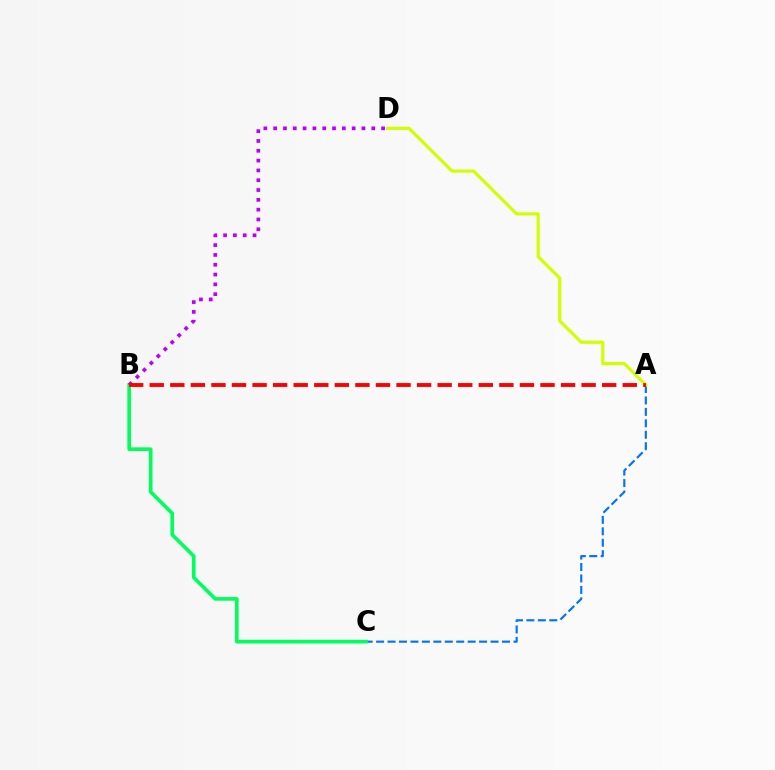{('A', 'C'): [{'color': '#0074ff', 'line_style': 'dashed', 'thickness': 1.55}], ('B', 'C'): [{'color': '#00ff5c', 'line_style': 'solid', 'thickness': 2.62}], ('B', 'D'): [{'color': '#b900ff', 'line_style': 'dotted', 'thickness': 2.67}], ('A', 'D'): [{'color': '#d1ff00', 'line_style': 'solid', 'thickness': 2.29}], ('A', 'B'): [{'color': '#ff0000', 'line_style': 'dashed', 'thickness': 2.79}]}